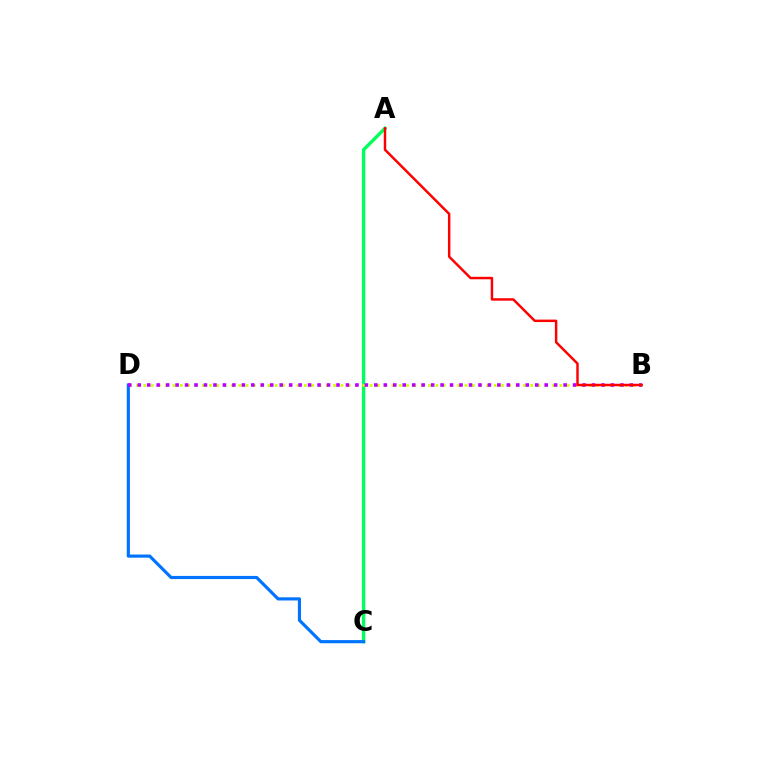{('A', 'C'): [{'color': '#00ff5c', 'line_style': 'solid', 'thickness': 2.43}], ('B', 'D'): [{'color': '#d1ff00', 'line_style': 'dotted', 'thickness': 1.98}, {'color': '#b900ff', 'line_style': 'dotted', 'thickness': 2.57}], ('C', 'D'): [{'color': '#0074ff', 'line_style': 'solid', 'thickness': 2.27}], ('A', 'B'): [{'color': '#ff0000', 'line_style': 'solid', 'thickness': 1.77}]}